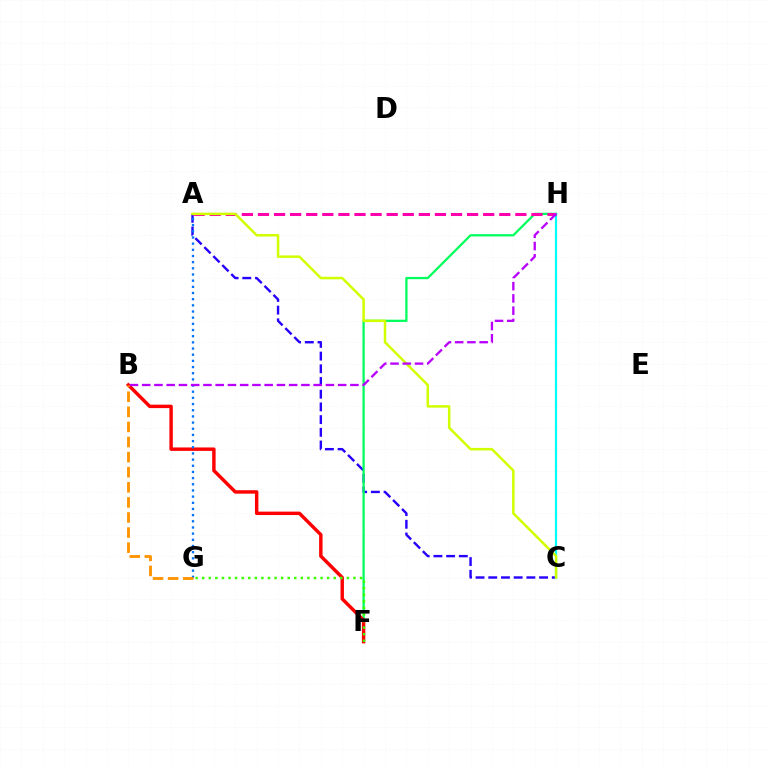{('A', 'C'): [{'color': '#2500ff', 'line_style': 'dashed', 'thickness': 1.73}, {'color': '#d1ff00', 'line_style': 'solid', 'thickness': 1.81}], ('F', 'H'): [{'color': '#00ff5c', 'line_style': 'solid', 'thickness': 1.63}], ('C', 'H'): [{'color': '#00fff6', 'line_style': 'solid', 'thickness': 1.6}], ('B', 'F'): [{'color': '#ff0000', 'line_style': 'solid', 'thickness': 2.47}], ('F', 'G'): [{'color': '#3dff00', 'line_style': 'dotted', 'thickness': 1.79}], ('A', 'G'): [{'color': '#0074ff', 'line_style': 'dotted', 'thickness': 1.68}], ('A', 'H'): [{'color': '#ff00ac', 'line_style': 'dashed', 'thickness': 2.19}], ('B', 'H'): [{'color': '#b900ff', 'line_style': 'dashed', 'thickness': 1.66}], ('B', 'G'): [{'color': '#ff9400', 'line_style': 'dashed', 'thickness': 2.05}]}